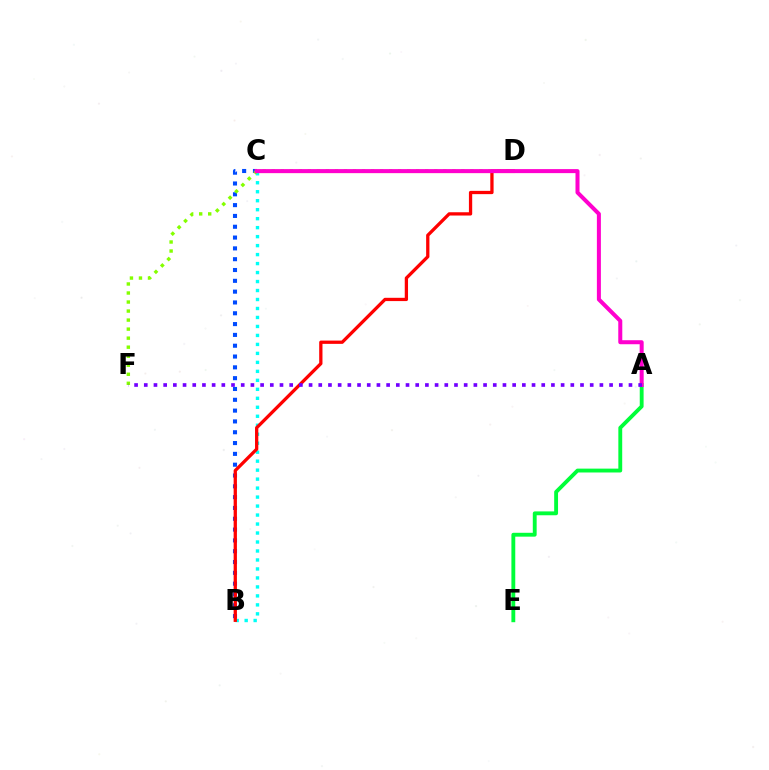{('B', 'C'): [{'color': '#004bff', 'line_style': 'dotted', 'thickness': 2.94}, {'color': '#00fff6', 'line_style': 'dotted', 'thickness': 2.44}], ('C', 'D'): [{'color': '#ffbd00', 'line_style': 'solid', 'thickness': 2.22}], ('A', 'E'): [{'color': '#00ff39', 'line_style': 'solid', 'thickness': 2.78}], ('D', 'F'): [{'color': '#84ff00', 'line_style': 'dotted', 'thickness': 2.45}], ('B', 'D'): [{'color': '#ff0000', 'line_style': 'solid', 'thickness': 2.36}], ('A', 'C'): [{'color': '#ff00cf', 'line_style': 'solid', 'thickness': 2.89}], ('A', 'F'): [{'color': '#7200ff', 'line_style': 'dotted', 'thickness': 2.63}]}